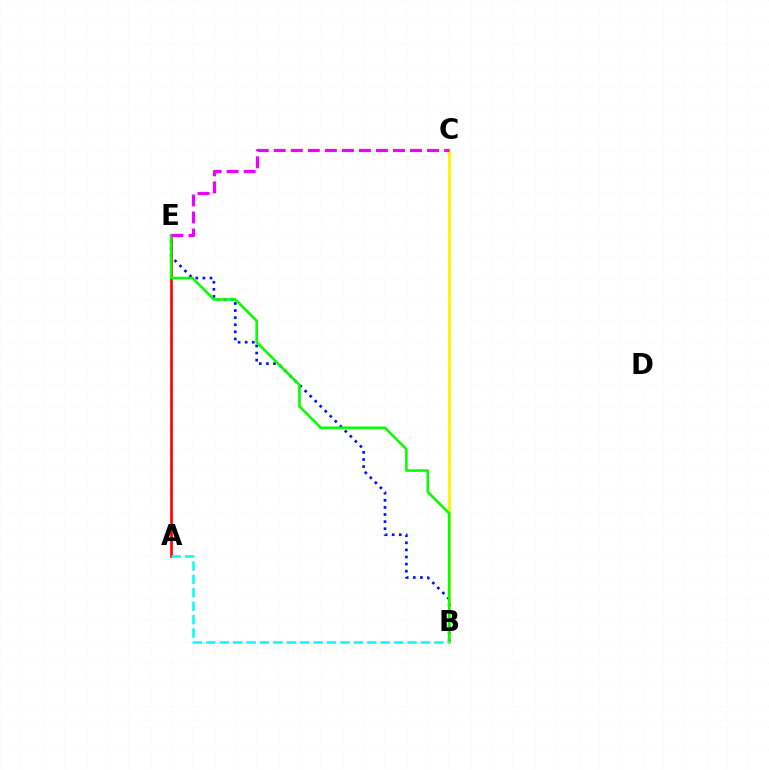{('A', 'E'): [{'color': '#ff0000', 'line_style': 'solid', 'thickness': 1.92}], ('B', 'C'): [{'color': '#fcf500', 'line_style': 'solid', 'thickness': 2.08}], ('B', 'E'): [{'color': '#0010ff', 'line_style': 'dotted', 'thickness': 1.93}, {'color': '#08ff00', 'line_style': 'solid', 'thickness': 1.87}], ('A', 'B'): [{'color': '#00fff6', 'line_style': 'dashed', 'thickness': 1.82}], ('C', 'E'): [{'color': '#ee00ff', 'line_style': 'dashed', 'thickness': 2.31}]}